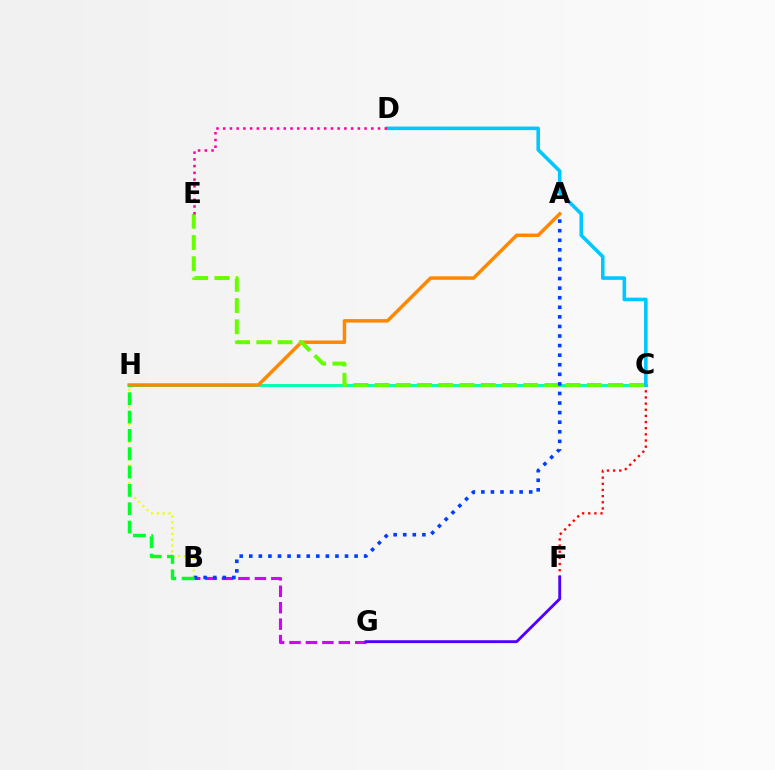{('C', 'H'): [{'color': '#00ffaf', 'line_style': 'solid', 'thickness': 2.08}], ('C', 'F'): [{'color': '#ff0000', 'line_style': 'dotted', 'thickness': 1.67}], ('B', 'H'): [{'color': '#eeff00', 'line_style': 'dotted', 'thickness': 1.58}, {'color': '#00ff27', 'line_style': 'dashed', 'thickness': 2.49}], ('C', 'D'): [{'color': '#00c7ff', 'line_style': 'solid', 'thickness': 2.57}], ('A', 'H'): [{'color': '#ff8800', 'line_style': 'solid', 'thickness': 2.5}], ('C', 'E'): [{'color': '#66ff00', 'line_style': 'dashed', 'thickness': 2.88}], ('B', 'G'): [{'color': '#d600ff', 'line_style': 'dashed', 'thickness': 2.23}], ('A', 'B'): [{'color': '#003fff', 'line_style': 'dotted', 'thickness': 2.6}], ('D', 'E'): [{'color': '#ff00a0', 'line_style': 'dotted', 'thickness': 1.83}], ('F', 'G'): [{'color': '#4f00ff', 'line_style': 'solid', 'thickness': 2.06}]}